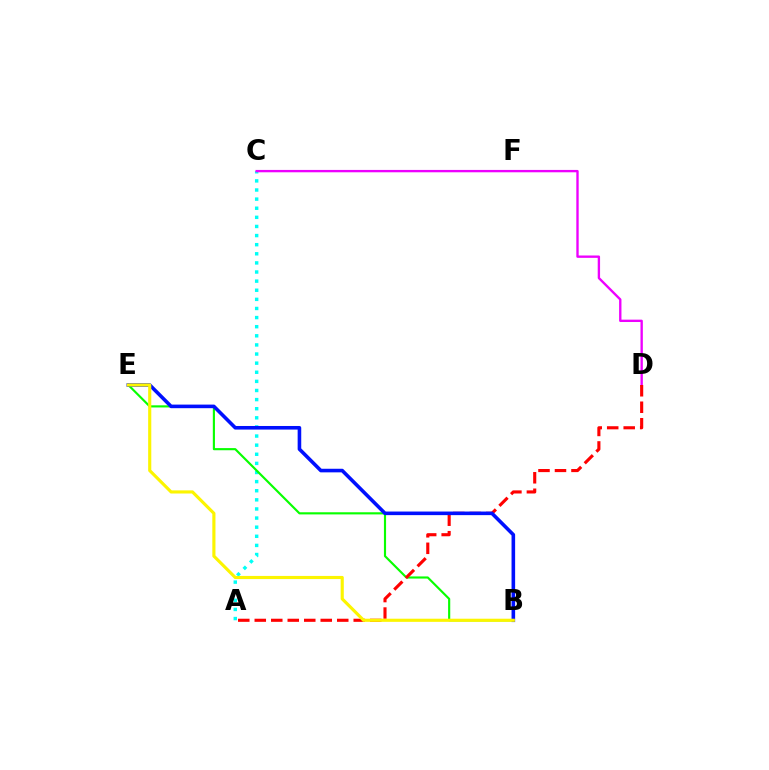{('A', 'C'): [{'color': '#00fff6', 'line_style': 'dotted', 'thickness': 2.48}], ('C', 'D'): [{'color': '#ee00ff', 'line_style': 'solid', 'thickness': 1.7}], ('B', 'E'): [{'color': '#08ff00', 'line_style': 'solid', 'thickness': 1.55}, {'color': '#0010ff', 'line_style': 'solid', 'thickness': 2.58}, {'color': '#fcf500', 'line_style': 'solid', 'thickness': 2.26}], ('A', 'D'): [{'color': '#ff0000', 'line_style': 'dashed', 'thickness': 2.24}]}